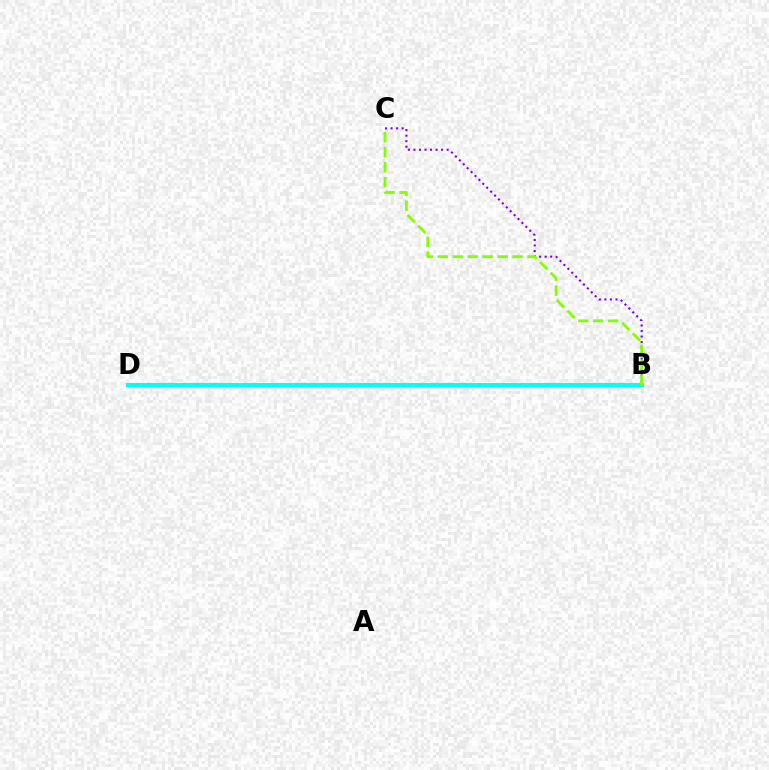{('B', 'C'): [{'color': '#7200ff', 'line_style': 'dotted', 'thickness': 1.5}, {'color': '#84ff00', 'line_style': 'dashed', 'thickness': 2.03}], ('B', 'D'): [{'color': '#ff0000', 'line_style': 'dotted', 'thickness': 1.56}, {'color': '#00fff6', 'line_style': 'solid', 'thickness': 2.94}]}